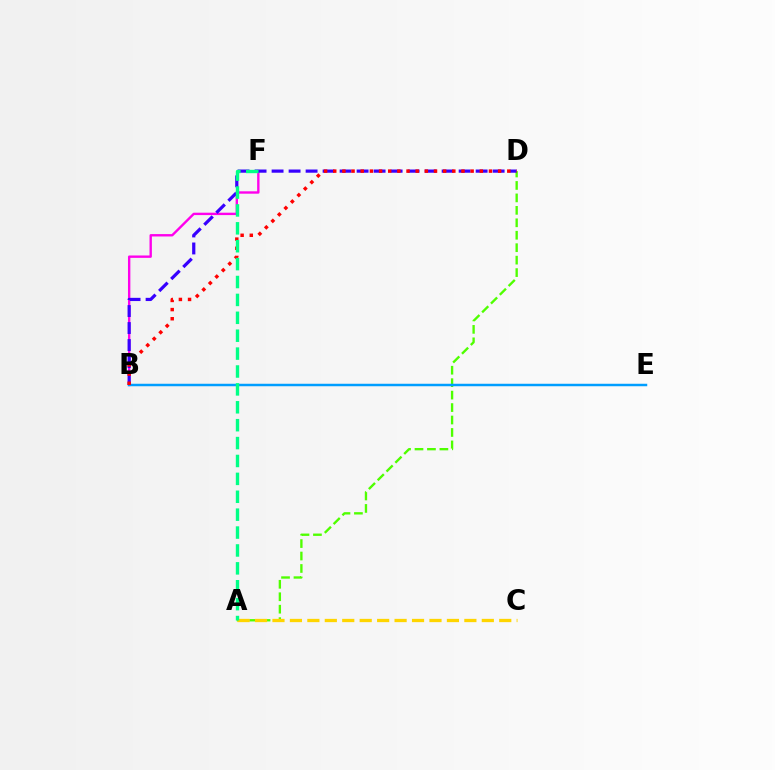{('A', 'D'): [{'color': '#4fff00', 'line_style': 'dashed', 'thickness': 1.69}], ('B', 'F'): [{'color': '#ff00ed', 'line_style': 'solid', 'thickness': 1.71}], ('A', 'C'): [{'color': '#ffd500', 'line_style': 'dashed', 'thickness': 2.37}], ('B', 'D'): [{'color': '#3700ff', 'line_style': 'dashed', 'thickness': 2.31}, {'color': '#ff0000', 'line_style': 'dotted', 'thickness': 2.49}], ('B', 'E'): [{'color': '#009eff', 'line_style': 'solid', 'thickness': 1.78}], ('A', 'F'): [{'color': '#00ff86', 'line_style': 'dashed', 'thickness': 2.43}]}